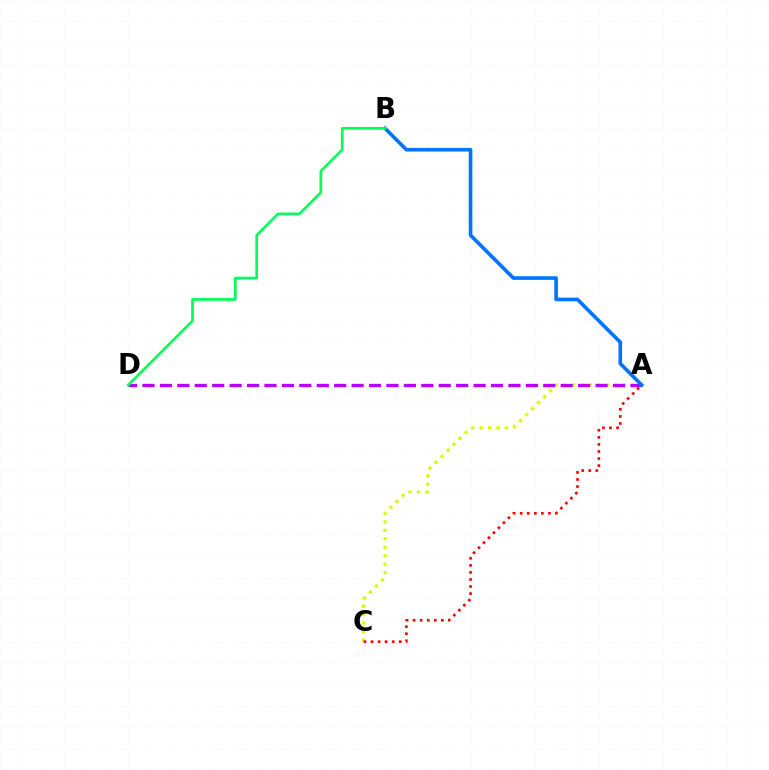{('A', 'C'): [{'color': '#d1ff00', 'line_style': 'dotted', 'thickness': 2.3}, {'color': '#ff0000', 'line_style': 'dotted', 'thickness': 1.92}], ('A', 'D'): [{'color': '#b900ff', 'line_style': 'dashed', 'thickness': 2.37}], ('A', 'B'): [{'color': '#0074ff', 'line_style': 'solid', 'thickness': 2.6}], ('B', 'D'): [{'color': '#00ff5c', 'line_style': 'solid', 'thickness': 1.94}]}